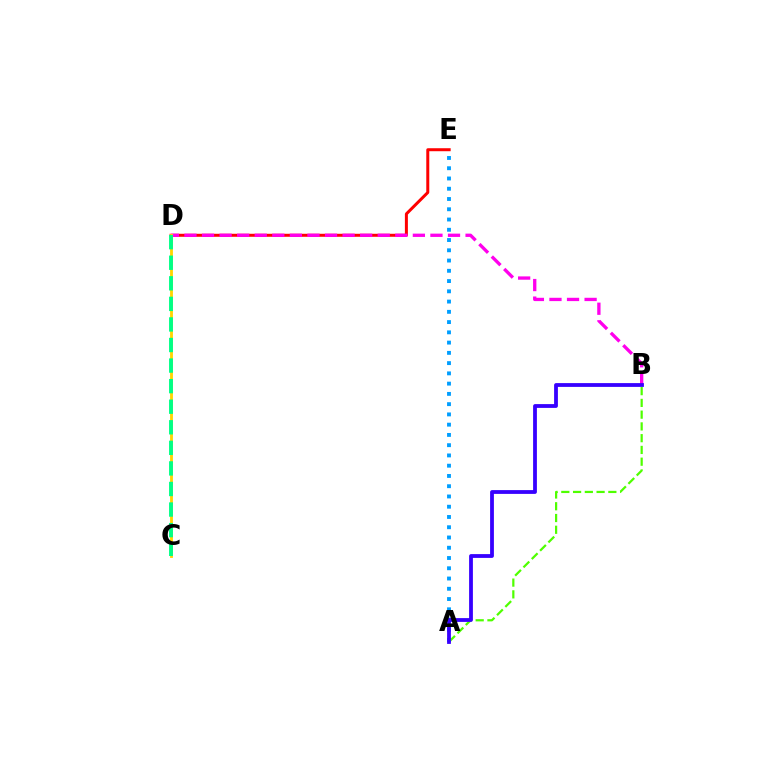{('A', 'B'): [{'color': '#4fff00', 'line_style': 'dashed', 'thickness': 1.6}, {'color': '#3700ff', 'line_style': 'solid', 'thickness': 2.74}], ('D', 'E'): [{'color': '#ff0000', 'line_style': 'solid', 'thickness': 2.16}], ('B', 'D'): [{'color': '#ff00ed', 'line_style': 'dashed', 'thickness': 2.39}], ('C', 'D'): [{'color': '#ffd500', 'line_style': 'solid', 'thickness': 2.04}, {'color': '#00ff86', 'line_style': 'dashed', 'thickness': 2.79}], ('A', 'E'): [{'color': '#009eff', 'line_style': 'dotted', 'thickness': 2.79}]}